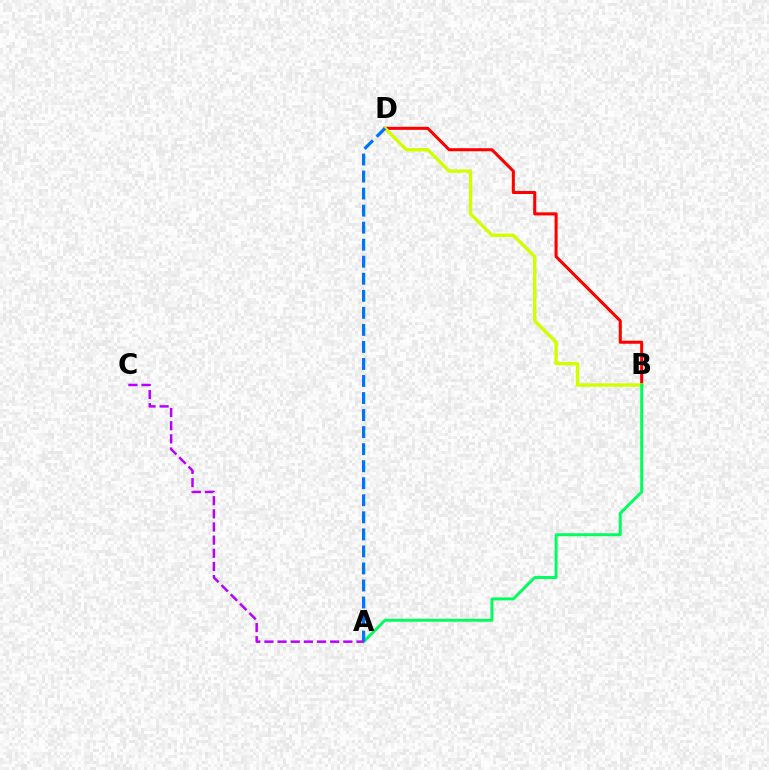{('B', 'D'): [{'color': '#ff0000', 'line_style': 'solid', 'thickness': 2.19}, {'color': '#d1ff00', 'line_style': 'solid', 'thickness': 2.43}], ('A', 'B'): [{'color': '#00ff5c', 'line_style': 'solid', 'thickness': 2.12}], ('A', 'D'): [{'color': '#0074ff', 'line_style': 'dashed', 'thickness': 2.31}], ('A', 'C'): [{'color': '#b900ff', 'line_style': 'dashed', 'thickness': 1.79}]}